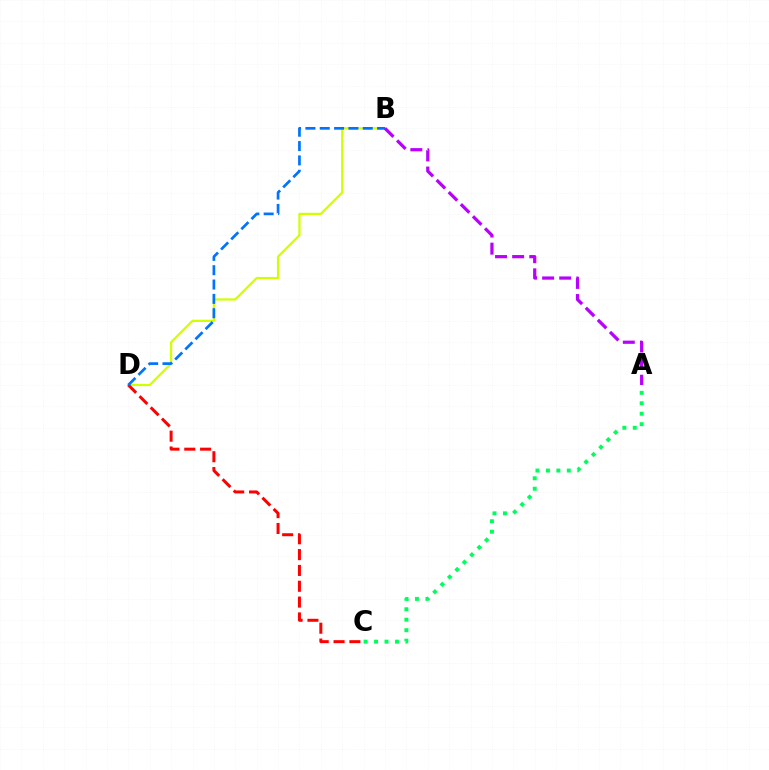{('B', 'D'): [{'color': '#d1ff00', 'line_style': 'solid', 'thickness': 1.62}, {'color': '#0074ff', 'line_style': 'dashed', 'thickness': 1.95}], ('C', 'D'): [{'color': '#ff0000', 'line_style': 'dashed', 'thickness': 2.15}], ('A', 'C'): [{'color': '#00ff5c', 'line_style': 'dotted', 'thickness': 2.84}], ('A', 'B'): [{'color': '#b900ff', 'line_style': 'dashed', 'thickness': 2.33}]}